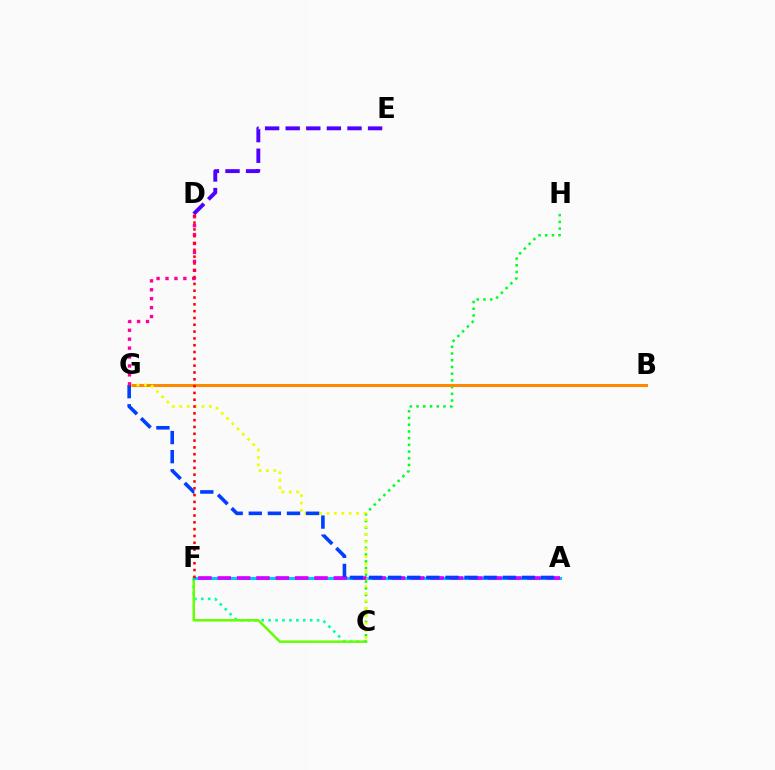{('C', 'F'): [{'color': '#00ffaf', 'line_style': 'dotted', 'thickness': 1.88}, {'color': '#66ff00', 'line_style': 'solid', 'thickness': 1.8}], ('C', 'H'): [{'color': '#00ff27', 'line_style': 'dotted', 'thickness': 1.83}], ('A', 'F'): [{'color': '#00c7ff', 'line_style': 'solid', 'thickness': 2.23}, {'color': '#d600ff', 'line_style': 'dashed', 'thickness': 2.63}], ('D', 'E'): [{'color': '#4f00ff', 'line_style': 'dashed', 'thickness': 2.8}], ('B', 'G'): [{'color': '#ff8800', 'line_style': 'solid', 'thickness': 2.18}], ('C', 'G'): [{'color': '#eeff00', 'line_style': 'dotted', 'thickness': 2.01}], ('A', 'G'): [{'color': '#003fff', 'line_style': 'dashed', 'thickness': 2.59}], ('D', 'G'): [{'color': '#ff00a0', 'line_style': 'dotted', 'thickness': 2.43}], ('D', 'F'): [{'color': '#ff0000', 'line_style': 'dotted', 'thickness': 1.85}]}